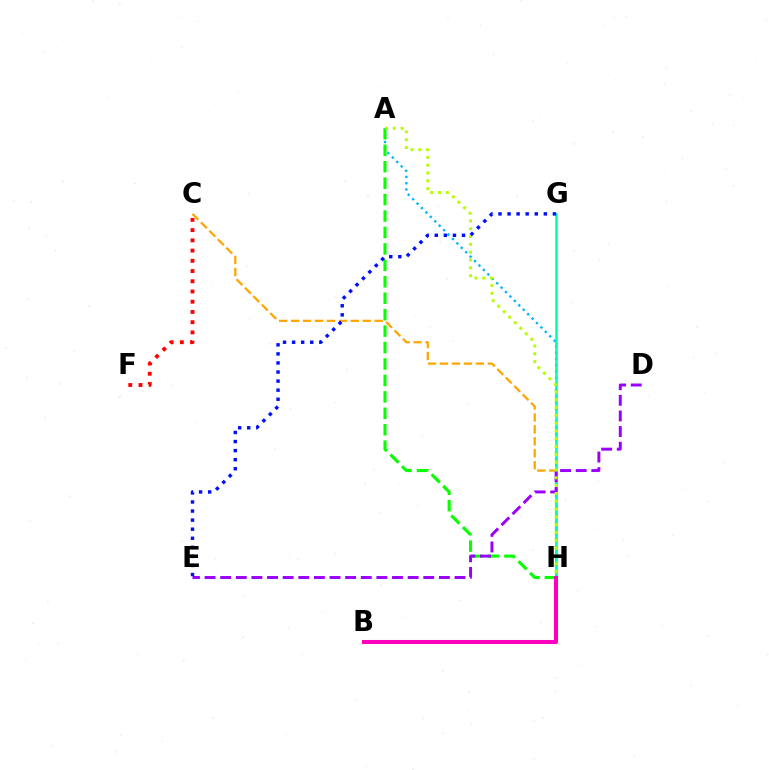{('A', 'H'): [{'color': '#00b5ff', 'line_style': 'dotted', 'thickness': 1.7}, {'color': '#08ff00', 'line_style': 'dashed', 'thickness': 2.23}, {'color': '#b3ff00', 'line_style': 'dotted', 'thickness': 2.12}], ('C', 'H'): [{'color': '#ffa500', 'line_style': 'dashed', 'thickness': 1.62}], ('C', 'F'): [{'color': '#ff0000', 'line_style': 'dotted', 'thickness': 2.78}], ('G', 'H'): [{'color': '#00ff9d', 'line_style': 'solid', 'thickness': 1.81}], ('B', 'H'): [{'color': '#ff00bd', 'line_style': 'solid', 'thickness': 2.92}], ('D', 'E'): [{'color': '#9b00ff', 'line_style': 'dashed', 'thickness': 2.12}], ('E', 'G'): [{'color': '#0010ff', 'line_style': 'dotted', 'thickness': 2.46}]}